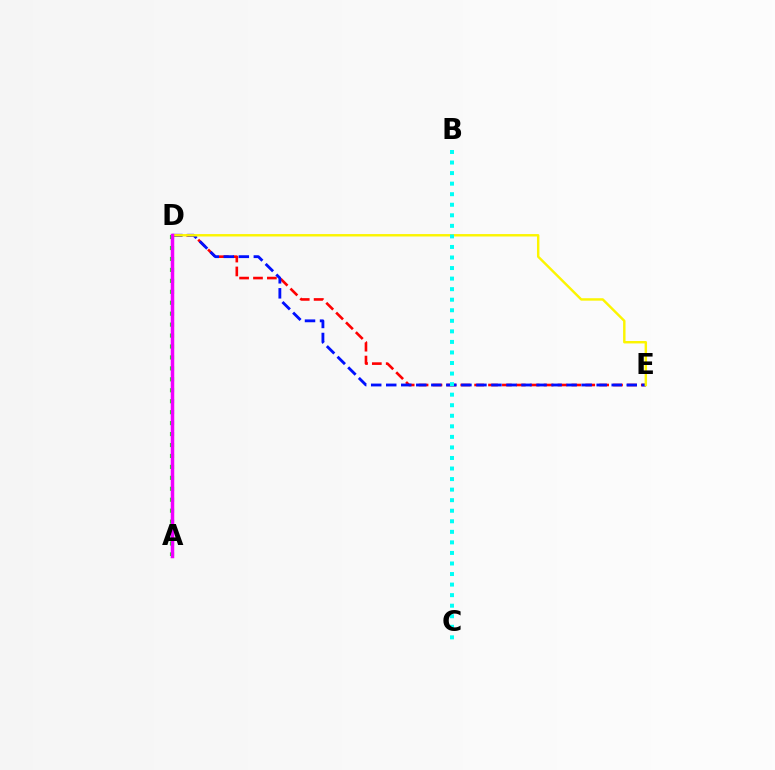{('D', 'E'): [{'color': '#ff0000', 'line_style': 'dashed', 'thickness': 1.89}, {'color': '#0010ff', 'line_style': 'dashed', 'thickness': 2.04}, {'color': '#fcf500', 'line_style': 'solid', 'thickness': 1.75}], ('A', 'D'): [{'color': '#08ff00', 'line_style': 'dotted', 'thickness': 2.97}, {'color': '#ee00ff', 'line_style': 'solid', 'thickness': 2.52}], ('B', 'C'): [{'color': '#00fff6', 'line_style': 'dotted', 'thickness': 2.87}]}